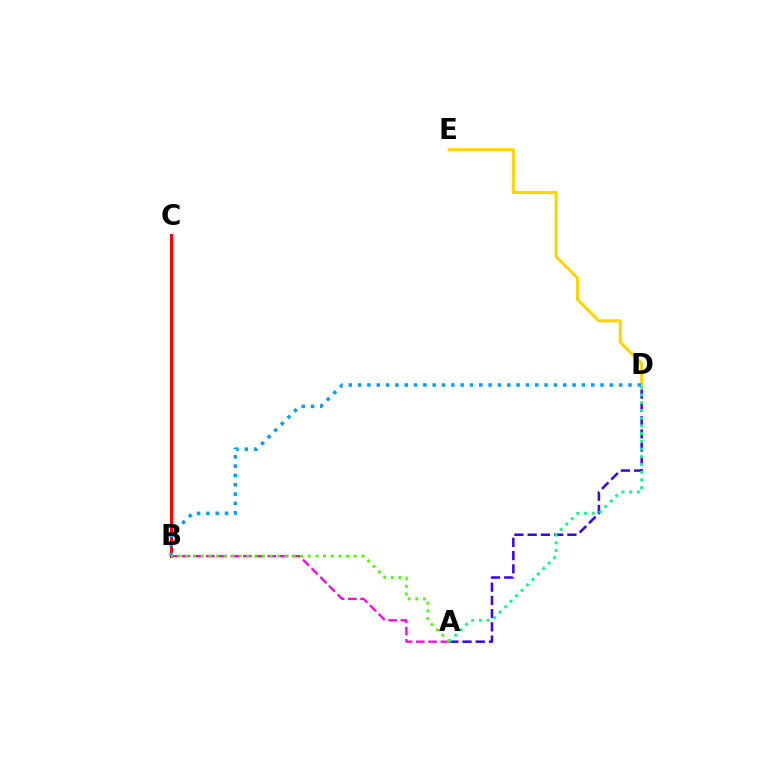{('A', 'D'): [{'color': '#3700ff', 'line_style': 'dashed', 'thickness': 1.8}, {'color': '#00ff86', 'line_style': 'dotted', 'thickness': 2.1}], ('A', 'B'): [{'color': '#ff00ed', 'line_style': 'dashed', 'thickness': 1.67}, {'color': '#4fff00', 'line_style': 'dotted', 'thickness': 2.08}], ('D', 'E'): [{'color': '#ffd500', 'line_style': 'solid', 'thickness': 2.21}], ('B', 'C'): [{'color': '#ff0000', 'line_style': 'solid', 'thickness': 2.19}], ('B', 'D'): [{'color': '#009eff', 'line_style': 'dotted', 'thickness': 2.53}]}